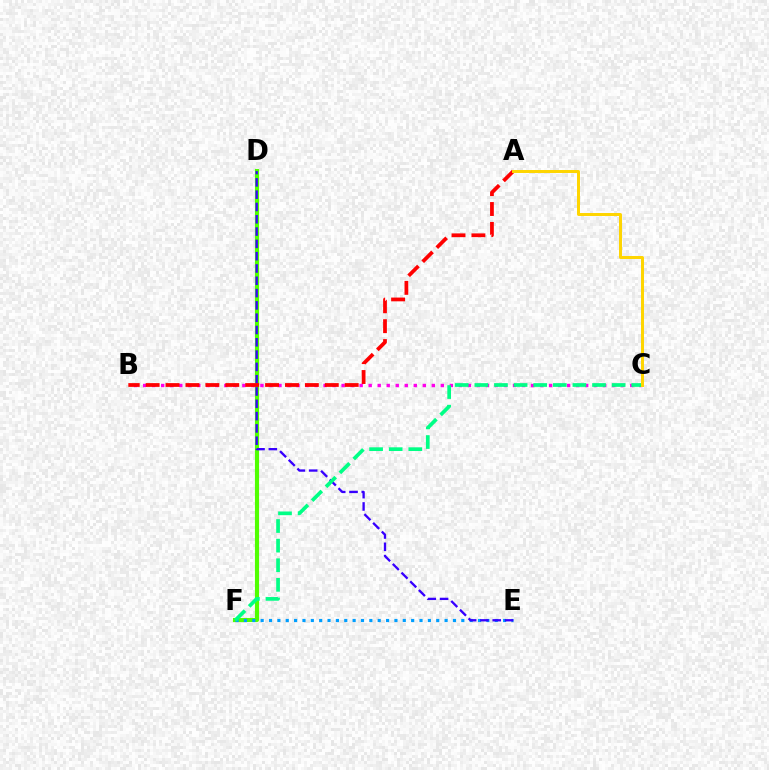{('B', 'C'): [{'color': '#ff00ed', 'line_style': 'dotted', 'thickness': 2.45}], ('D', 'F'): [{'color': '#4fff00', 'line_style': 'solid', 'thickness': 2.97}], ('E', 'F'): [{'color': '#009eff', 'line_style': 'dotted', 'thickness': 2.27}], ('D', 'E'): [{'color': '#3700ff', 'line_style': 'dashed', 'thickness': 1.67}], ('C', 'F'): [{'color': '#00ff86', 'line_style': 'dashed', 'thickness': 2.66}], ('A', 'B'): [{'color': '#ff0000', 'line_style': 'dashed', 'thickness': 2.7}], ('A', 'C'): [{'color': '#ffd500', 'line_style': 'solid', 'thickness': 2.14}]}